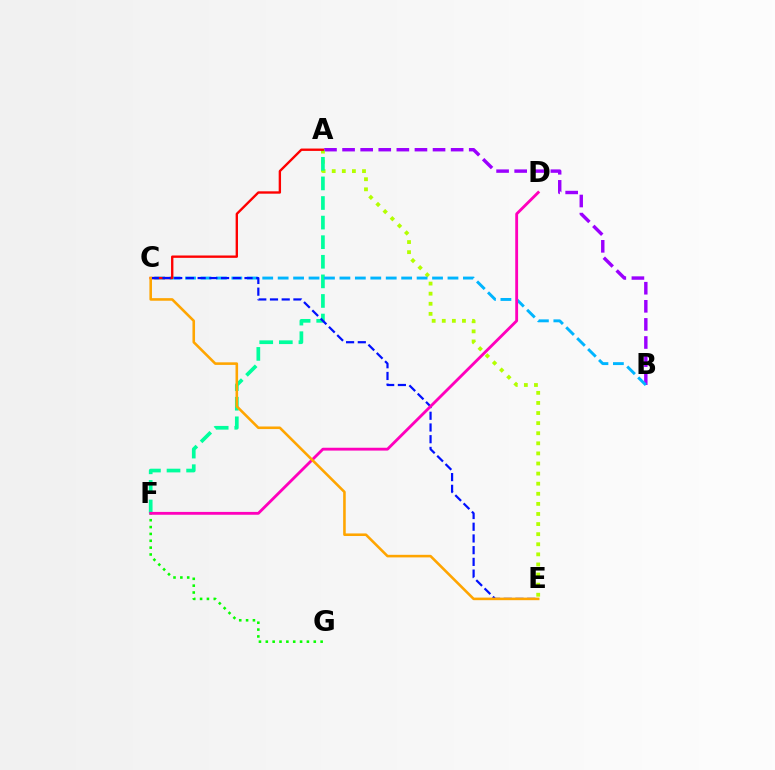{('A', 'B'): [{'color': '#9b00ff', 'line_style': 'dashed', 'thickness': 2.46}], ('A', 'E'): [{'color': '#b3ff00', 'line_style': 'dotted', 'thickness': 2.74}], ('F', 'G'): [{'color': '#08ff00', 'line_style': 'dotted', 'thickness': 1.86}], ('A', 'F'): [{'color': '#00ff9d', 'line_style': 'dashed', 'thickness': 2.66}], ('B', 'C'): [{'color': '#00b5ff', 'line_style': 'dashed', 'thickness': 2.1}], ('A', 'C'): [{'color': '#ff0000', 'line_style': 'solid', 'thickness': 1.7}], ('C', 'E'): [{'color': '#0010ff', 'line_style': 'dashed', 'thickness': 1.59}, {'color': '#ffa500', 'line_style': 'solid', 'thickness': 1.86}], ('D', 'F'): [{'color': '#ff00bd', 'line_style': 'solid', 'thickness': 2.04}]}